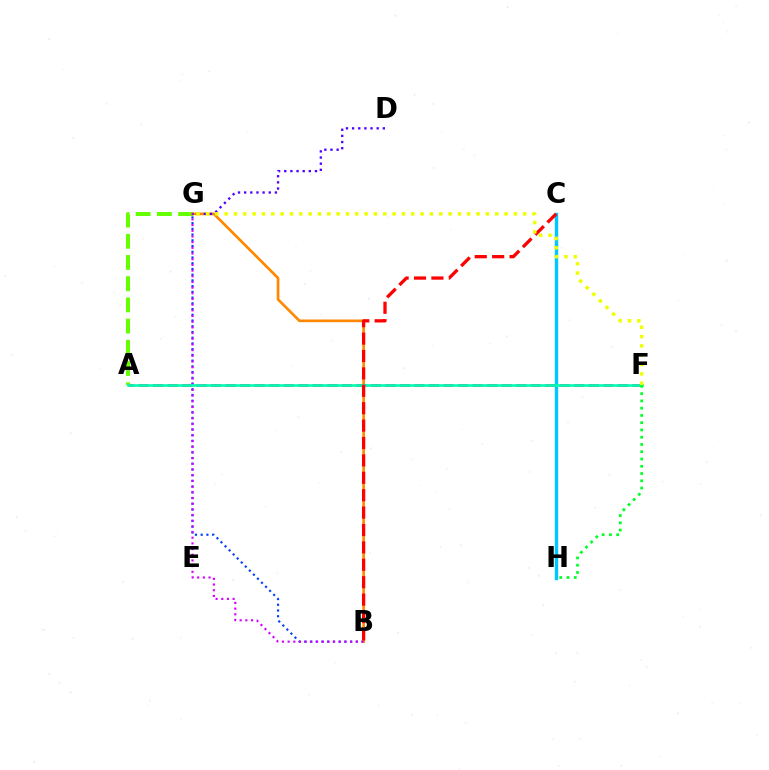{('C', 'H'): [{'color': '#00c7ff', 'line_style': 'solid', 'thickness': 2.46}], ('A', 'G'): [{'color': '#66ff00', 'line_style': 'dashed', 'thickness': 2.88}], ('B', 'G'): [{'color': '#003fff', 'line_style': 'dotted', 'thickness': 1.56}, {'color': '#ff8800', 'line_style': 'solid', 'thickness': 1.92}, {'color': '#d600ff', 'line_style': 'dotted', 'thickness': 1.54}], ('A', 'F'): [{'color': '#ff00a0', 'line_style': 'dashed', 'thickness': 1.97}, {'color': '#00ffaf', 'line_style': 'solid', 'thickness': 1.91}], ('F', 'H'): [{'color': '#00ff27', 'line_style': 'dotted', 'thickness': 1.97}], ('D', 'G'): [{'color': '#4f00ff', 'line_style': 'dotted', 'thickness': 1.67}], ('B', 'C'): [{'color': '#ff0000', 'line_style': 'dashed', 'thickness': 2.36}], ('F', 'G'): [{'color': '#eeff00', 'line_style': 'dotted', 'thickness': 2.53}]}